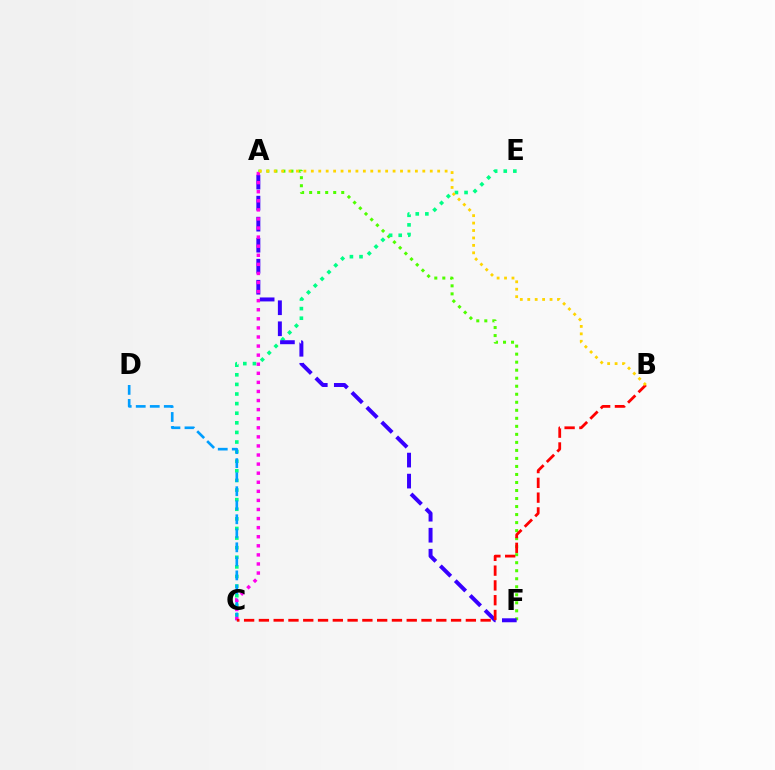{('A', 'F'): [{'color': '#4fff00', 'line_style': 'dotted', 'thickness': 2.18}, {'color': '#3700ff', 'line_style': 'dashed', 'thickness': 2.86}], ('C', 'E'): [{'color': '#00ff86', 'line_style': 'dotted', 'thickness': 2.61}], ('C', 'D'): [{'color': '#009eff', 'line_style': 'dashed', 'thickness': 1.91}], ('A', 'C'): [{'color': '#ff00ed', 'line_style': 'dotted', 'thickness': 2.47}], ('B', 'C'): [{'color': '#ff0000', 'line_style': 'dashed', 'thickness': 2.01}], ('A', 'B'): [{'color': '#ffd500', 'line_style': 'dotted', 'thickness': 2.02}]}